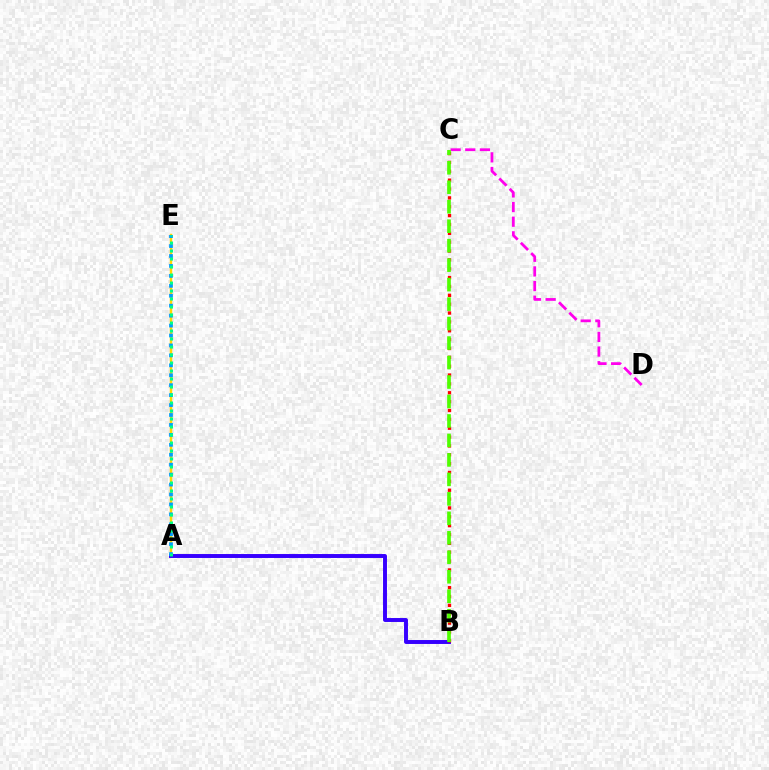{('A', 'E'): [{'color': '#ffd500', 'line_style': 'solid', 'thickness': 1.77}, {'color': '#009eff', 'line_style': 'dotted', 'thickness': 2.7}, {'color': '#00ff86', 'line_style': 'dotted', 'thickness': 2.17}], ('A', 'B'): [{'color': '#3700ff', 'line_style': 'solid', 'thickness': 2.83}], ('C', 'D'): [{'color': '#ff00ed', 'line_style': 'dashed', 'thickness': 1.99}], ('B', 'C'): [{'color': '#ff0000', 'line_style': 'dotted', 'thickness': 2.41}, {'color': '#4fff00', 'line_style': 'dashed', 'thickness': 2.65}]}